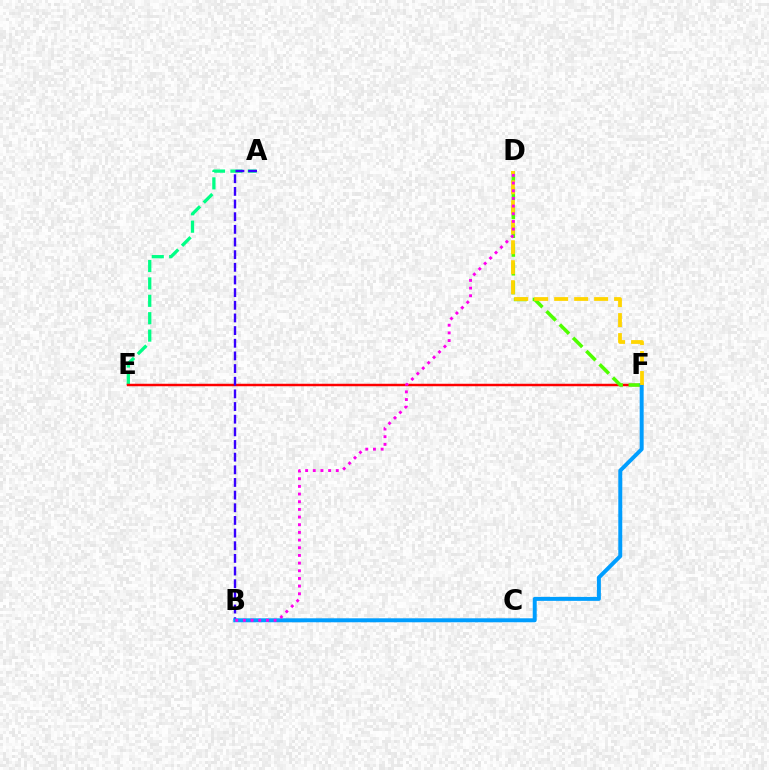{('A', 'E'): [{'color': '#00ff86', 'line_style': 'dashed', 'thickness': 2.36}], ('E', 'F'): [{'color': '#ff0000', 'line_style': 'solid', 'thickness': 1.78}], ('A', 'B'): [{'color': '#3700ff', 'line_style': 'dashed', 'thickness': 1.72}], ('D', 'F'): [{'color': '#4fff00', 'line_style': 'dashed', 'thickness': 2.55}, {'color': '#ffd500', 'line_style': 'dashed', 'thickness': 2.71}], ('B', 'F'): [{'color': '#009eff', 'line_style': 'solid', 'thickness': 2.85}], ('B', 'D'): [{'color': '#ff00ed', 'line_style': 'dotted', 'thickness': 2.08}]}